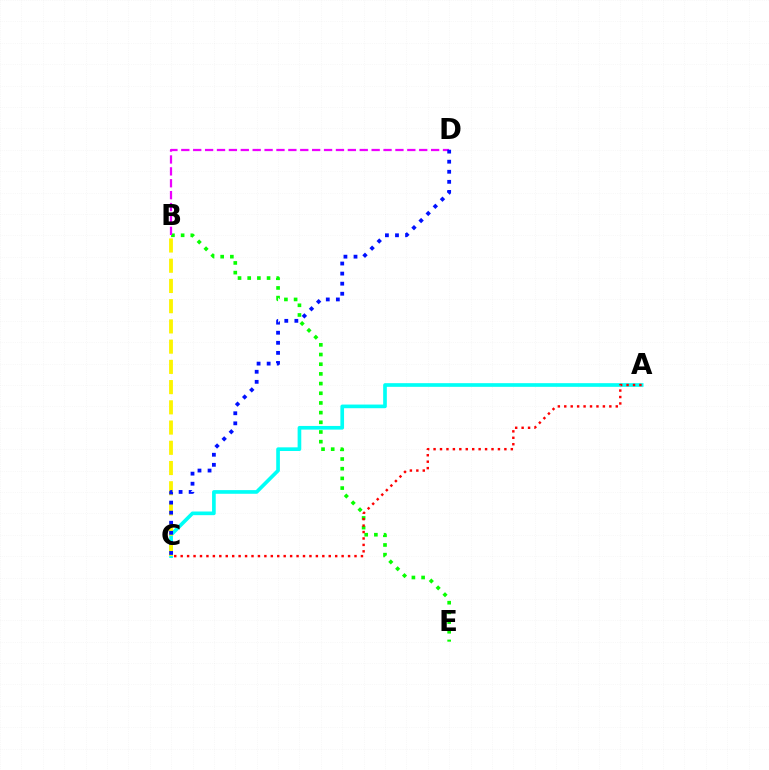{('B', 'E'): [{'color': '#08ff00', 'line_style': 'dotted', 'thickness': 2.63}], ('A', 'C'): [{'color': '#00fff6', 'line_style': 'solid', 'thickness': 2.64}, {'color': '#ff0000', 'line_style': 'dotted', 'thickness': 1.75}], ('B', 'D'): [{'color': '#ee00ff', 'line_style': 'dashed', 'thickness': 1.62}], ('B', 'C'): [{'color': '#fcf500', 'line_style': 'dashed', 'thickness': 2.75}], ('C', 'D'): [{'color': '#0010ff', 'line_style': 'dotted', 'thickness': 2.74}]}